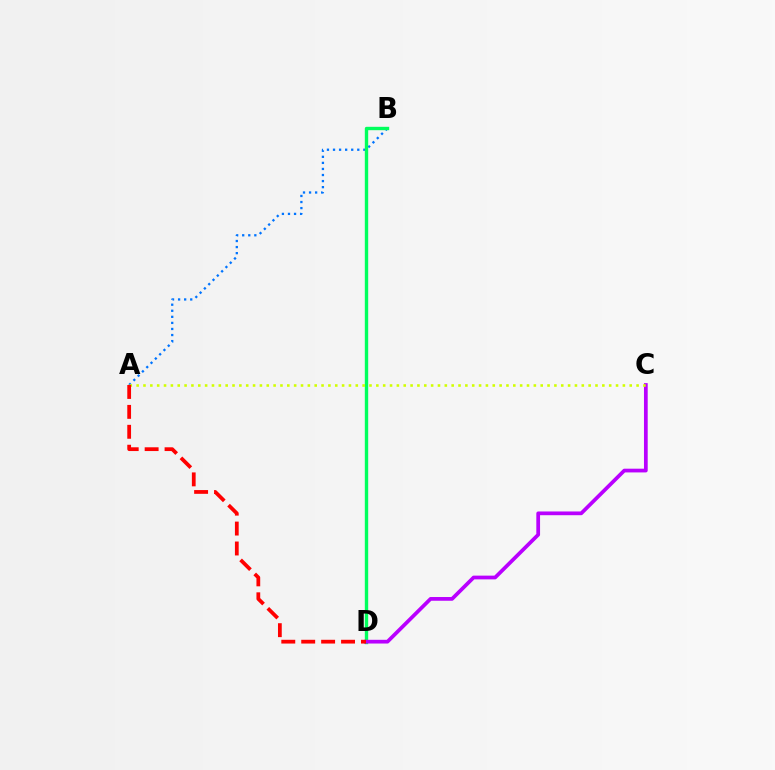{('A', 'B'): [{'color': '#0074ff', 'line_style': 'dotted', 'thickness': 1.65}], ('B', 'D'): [{'color': '#00ff5c', 'line_style': 'solid', 'thickness': 2.44}], ('C', 'D'): [{'color': '#b900ff', 'line_style': 'solid', 'thickness': 2.69}], ('A', 'C'): [{'color': '#d1ff00', 'line_style': 'dotted', 'thickness': 1.86}], ('A', 'D'): [{'color': '#ff0000', 'line_style': 'dashed', 'thickness': 2.71}]}